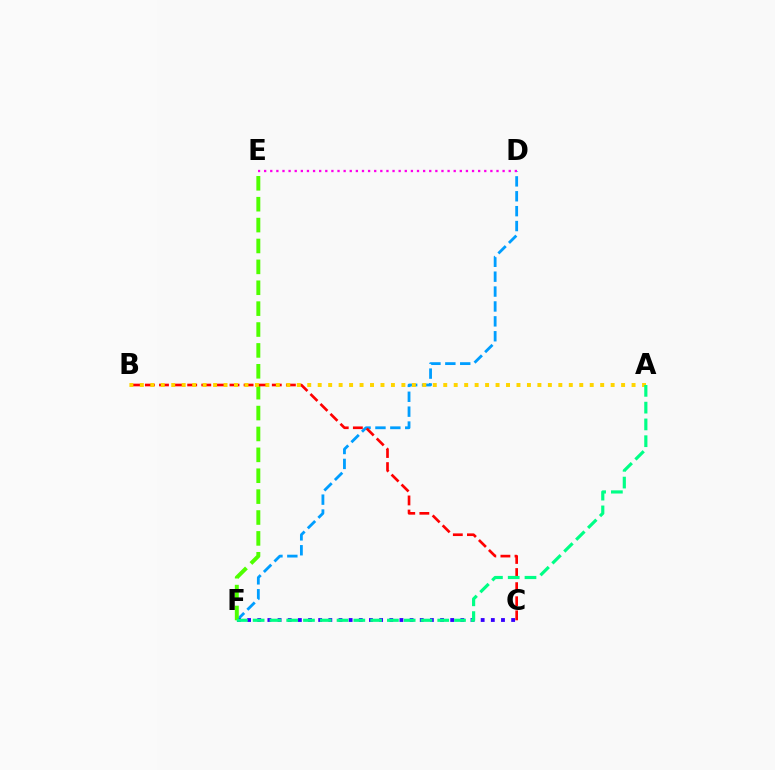{('D', 'F'): [{'color': '#009eff', 'line_style': 'dashed', 'thickness': 2.02}], ('C', 'F'): [{'color': '#3700ff', 'line_style': 'dotted', 'thickness': 2.76}], ('E', 'F'): [{'color': '#4fff00', 'line_style': 'dashed', 'thickness': 2.84}], ('B', 'C'): [{'color': '#ff0000', 'line_style': 'dashed', 'thickness': 1.92}], ('A', 'B'): [{'color': '#ffd500', 'line_style': 'dotted', 'thickness': 2.84}], ('D', 'E'): [{'color': '#ff00ed', 'line_style': 'dotted', 'thickness': 1.66}], ('A', 'F'): [{'color': '#00ff86', 'line_style': 'dashed', 'thickness': 2.28}]}